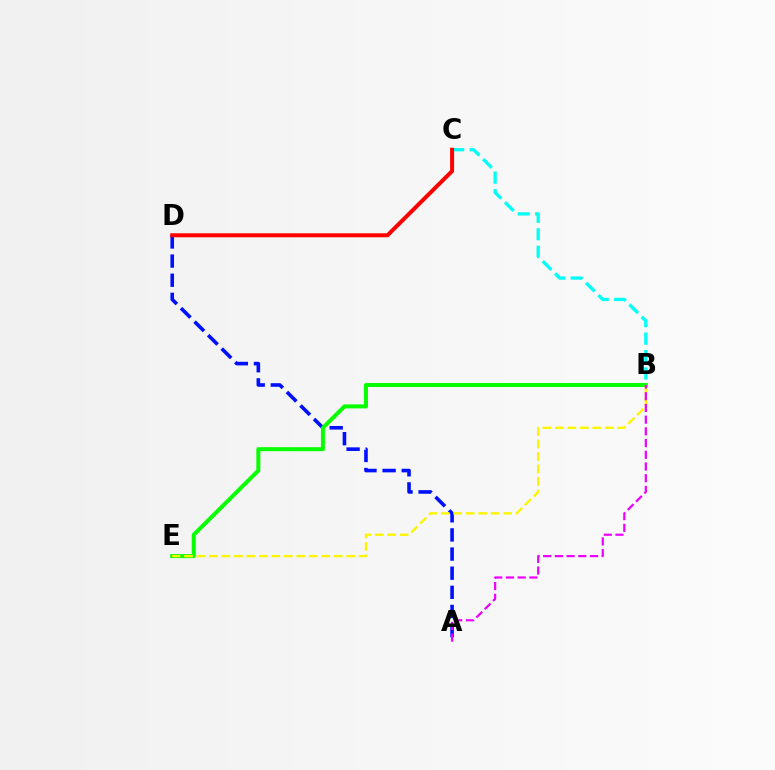{('B', 'C'): [{'color': '#00fff6', 'line_style': 'dashed', 'thickness': 2.37}], ('A', 'D'): [{'color': '#0010ff', 'line_style': 'dashed', 'thickness': 2.6}], ('B', 'E'): [{'color': '#08ff00', 'line_style': 'solid', 'thickness': 2.88}, {'color': '#fcf500', 'line_style': 'dashed', 'thickness': 1.69}], ('A', 'B'): [{'color': '#ee00ff', 'line_style': 'dashed', 'thickness': 1.59}], ('C', 'D'): [{'color': '#ff0000', 'line_style': 'solid', 'thickness': 2.87}]}